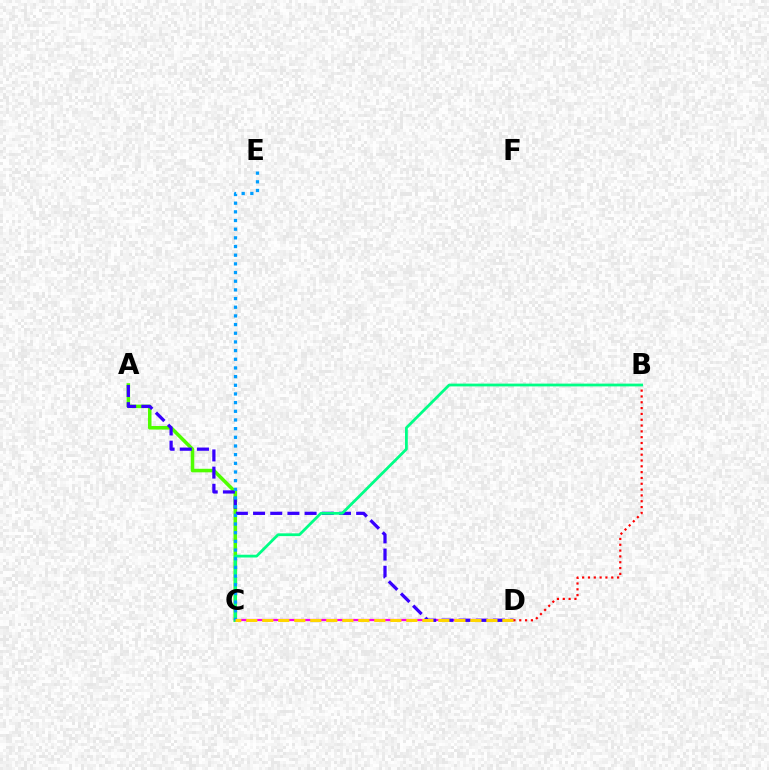{('A', 'C'): [{'color': '#4fff00', 'line_style': 'solid', 'thickness': 2.55}], ('C', 'D'): [{'color': '#ff00ed', 'line_style': 'solid', 'thickness': 1.61}, {'color': '#ffd500', 'line_style': 'dashed', 'thickness': 2.17}], ('A', 'D'): [{'color': '#3700ff', 'line_style': 'dashed', 'thickness': 2.33}], ('B', 'D'): [{'color': '#ff0000', 'line_style': 'dotted', 'thickness': 1.58}], ('B', 'C'): [{'color': '#00ff86', 'line_style': 'solid', 'thickness': 2.0}], ('C', 'E'): [{'color': '#009eff', 'line_style': 'dotted', 'thickness': 2.36}]}